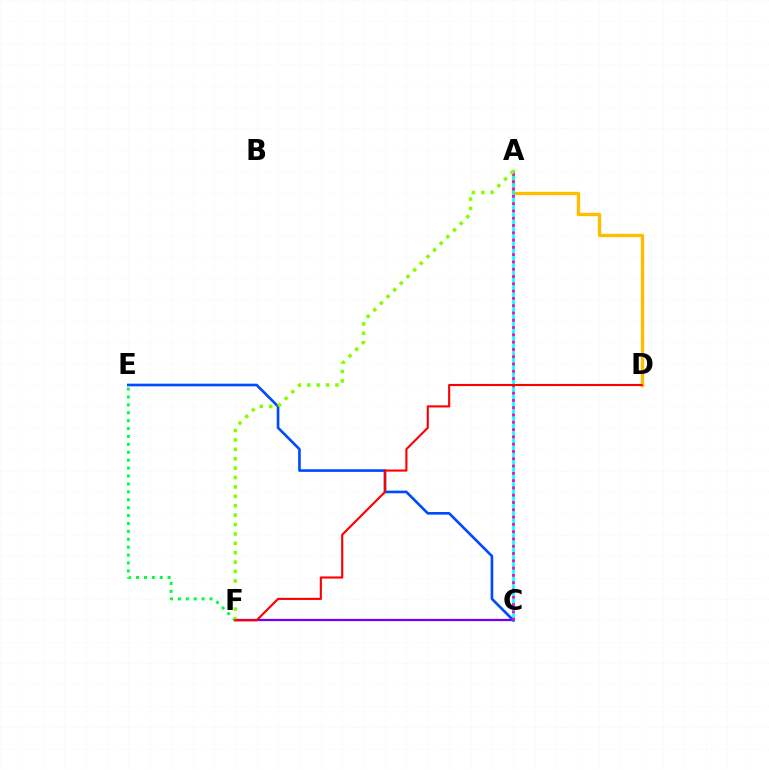{('A', 'D'): [{'color': '#ffbd00', 'line_style': 'solid', 'thickness': 2.41}], ('E', 'F'): [{'color': '#00ff39', 'line_style': 'dotted', 'thickness': 2.15}], ('C', 'F'): [{'color': '#7200ff', 'line_style': 'solid', 'thickness': 1.63}], ('A', 'C'): [{'color': '#00fff6', 'line_style': 'solid', 'thickness': 1.82}, {'color': '#ff00cf', 'line_style': 'dotted', 'thickness': 1.98}], ('C', 'E'): [{'color': '#004bff', 'line_style': 'solid', 'thickness': 1.91}], ('A', 'F'): [{'color': '#84ff00', 'line_style': 'dotted', 'thickness': 2.55}], ('D', 'F'): [{'color': '#ff0000', 'line_style': 'solid', 'thickness': 1.53}]}